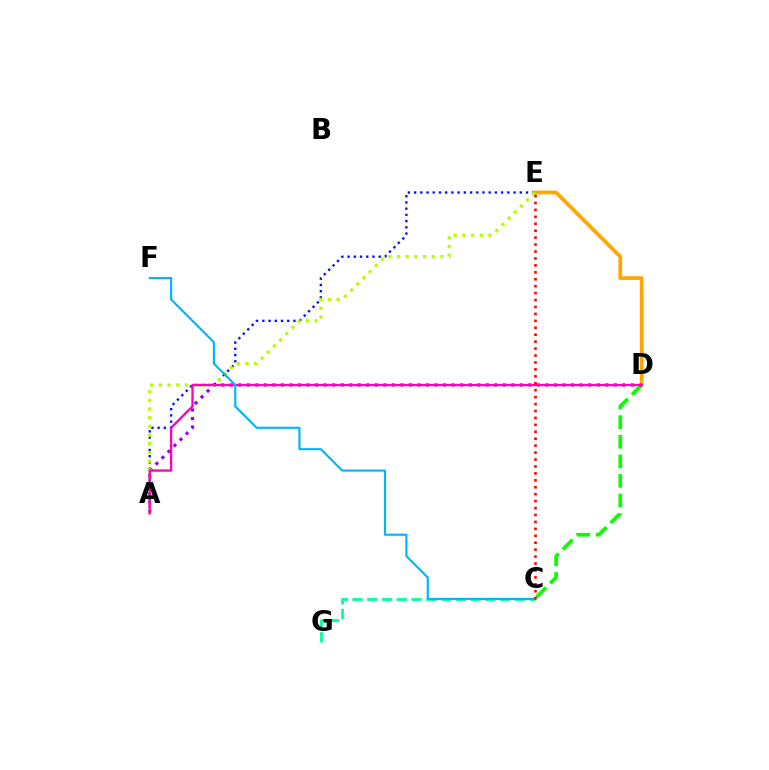{('C', 'D'): [{'color': '#08ff00', 'line_style': 'dashed', 'thickness': 2.66}], ('A', 'E'): [{'color': '#0010ff', 'line_style': 'dotted', 'thickness': 1.69}, {'color': '#b3ff00', 'line_style': 'dotted', 'thickness': 2.36}], ('D', 'E'): [{'color': '#ffa500', 'line_style': 'solid', 'thickness': 2.67}], ('A', 'D'): [{'color': '#9b00ff', 'line_style': 'dotted', 'thickness': 2.32}, {'color': '#ff00bd', 'line_style': 'solid', 'thickness': 1.67}], ('C', 'G'): [{'color': '#00ff9d', 'line_style': 'dashed', 'thickness': 2.01}], ('C', 'F'): [{'color': '#00b5ff', 'line_style': 'solid', 'thickness': 1.54}], ('C', 'E'): [{'color': '#ff0000', 'line_style': 'dotted', 'thickness': 1.88}]}